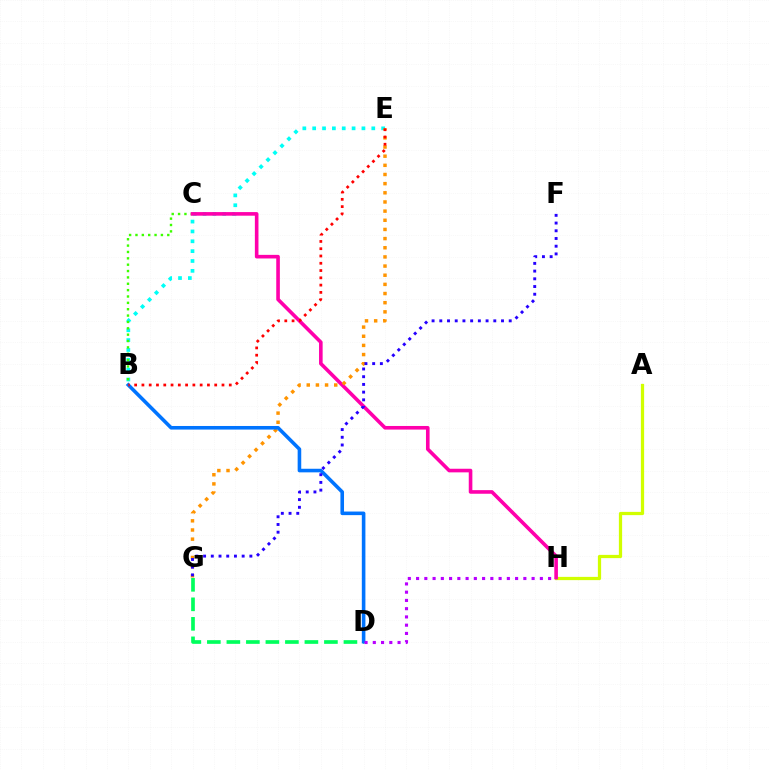{('B', 'E'): [{'color': '#00fff6', 'line_style': 'dotted', 'thickness': 2.68}, {'color': '#ff0000', 'line_style': 'dotted', 'thickness': 1.98}], ('B', 'C'): [{'color': '#3dff00', 'line_style': 'dotted', 'thickness': 1.73}], ('A', 'H'): [{'color': '#d1ff00', 'line_style': 'solid', 'thickness': 2.34}], ('C', 'H'): [{'color': '#ff00ac', 'line_style': 'solid', 'thickness': 2.6}], ('E', 'G'): [{'color': '#ff9400', 'line_style': 'dotted', 'thickness': 2.49}], ('D', 'G'): [{'color': '#00ff5c', 'line_style': 'dashed', 'thickness': 2.65}], ('B', 'D'): [{'color': '#0074ff', 'line_style': 'solid', 'thickness': 2.58}], ('F', 'G'): [{'color': '#2500ff', 'line_style': 'dotted', 'thickness': 2.1}], ('D', 'H'): [{'color': '#b900ff', 'line_style': 'dotted', 'thickness': 2.24}]}